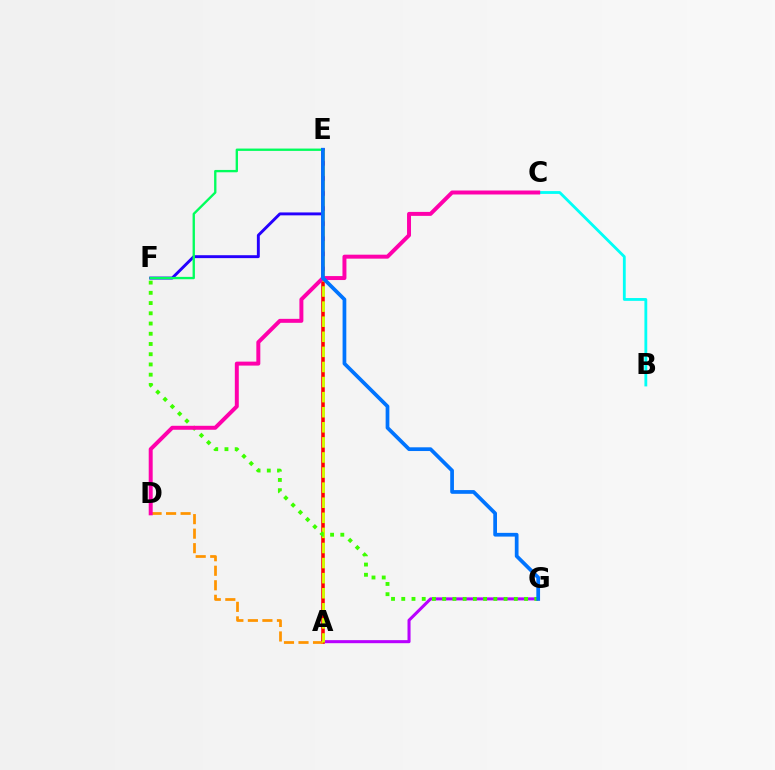{('A', 'G'): [{'color': '#b900ff', 'line_style': 'solid', 'thickness': 2.19}], ('E', 'F'): [{'color': '#2500ff', 'line_style': 'solid', 'thickness': 2.1}, {'color': '#00ff5c', 'line_style': 'solid', 'thickness': 1.69}], ('A', 'E'): [{'color': '#ff0000', 'line_style': 'solid', 'thickness': 2.56}, {'color': '#d1ff00', 'line_style': 'dashed', 'thickness': 2.05}], ('A', 'D'): [{'color': '#ff9400', 'line_style': 'dashed', 'thickness': 1.97}], ('B', 'C'): [{'color': '#00fff6', 'line_style': 'solid', 'thickness': 2.03}], ('F', 'G'): [{'color': '#3dff00', 'line_style': 'dotted', 'thickness': 2.78}], ('C', 'D'): [{'color': '#ff00ac', 'line_style': 'solid', 'thickness': 2.86}], ('E', 'G'): [{'color': '#0074ff', 'line_style': 'solid', 'thickness': 2.68}]}